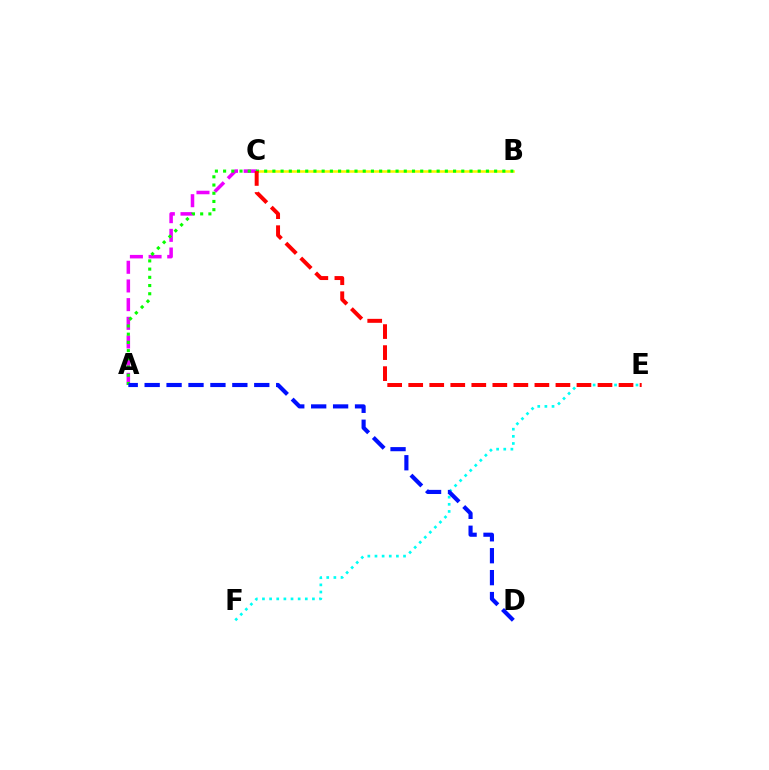{('A', 'C'): [{'color': '#ee00ff', 'line_style': 'dashed', 'thickness': 2.54}], ('B', 'C'): [{'color': '#fcf500', 'line_style': 'solid', 'thickness': 1.84}], ('E', 'F'): [{'color': '#00fff6', 'line_style': 'dotted', 'thickness': 1.94}], ('A', 'B'): [{'color': '#08ff00', 'line_style': 'dotted', 'thickness': 2.23}], ('A', 'D'): [{'color': '#0010ff', 'line_style': 'dashed', 'thickness': 2.98}], ('C', 'E'): [{'color': '#ff0000', 'line_style': 'dashed', 'thickness': 2.86}]}